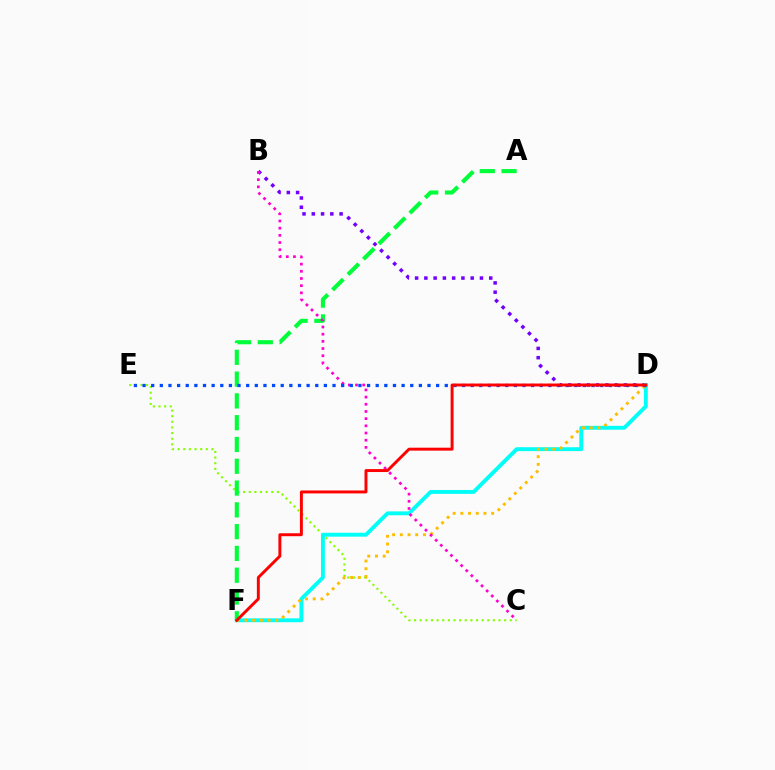{('C', 'E'): [{'color': '#84ff00', 'line_style': 'dotted', 'thickness': 1.53}], ('B', 'D'): [{'color': '#7200ff', 'line_style': 'dotted', 'thickness': 2.52}], ('D', 'F'): [{'color': '#00fff6', 'line_style': 'solid', 'thickness': 2.79}, {'color': '#ffbd00', 'line_style': 'dotted', 'thickness': 2.09}, {'color': '#ff0000', 'line_style': 'solid', 'thickness': 2.12}], ('A', 'F'): [{'color': '#00ff39', 'line_style': 'dashed', 'thickness': 2.96}], ('B', 'C'): [{'color': '#ff00cf', 'line_style': 'dotted', 'thickness': 1.95}], ('D', 'E'): [{'color': '#004bff', 'line_style': 'dotted', 'thickness': 2.35}]}